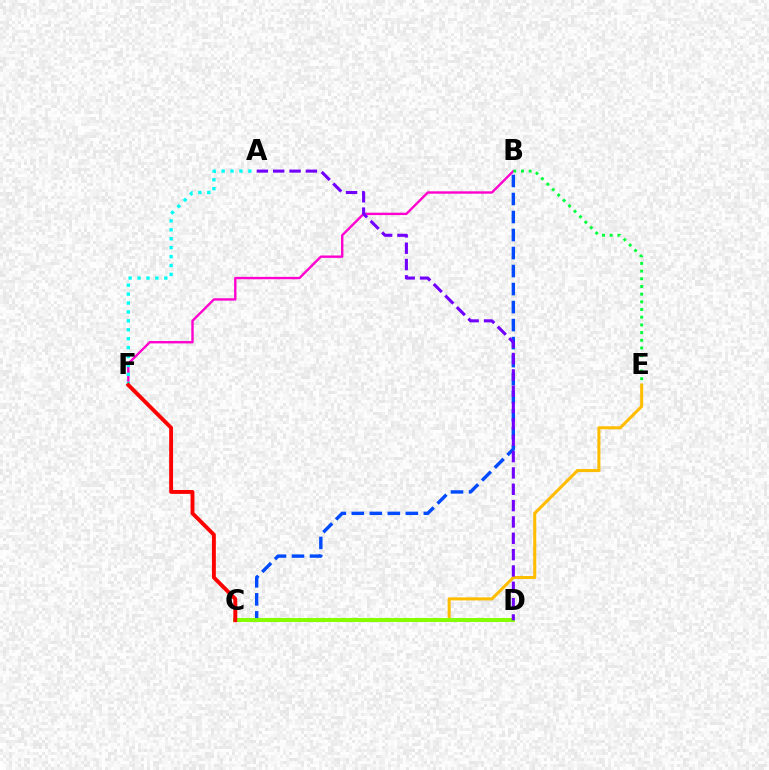{('B', 'C'): [{'color': '#004bff', 'line_style': 'dashed', 'thickness': 2.45}], ('B', 'F'): [{'color': '#ff00cf', 'line_style': 'solid', 'thickness': 1.71}], ('A', 'F'): [{'color': '#00fff6', 'line_style': 'dotted', 'thickness': 2.42}], ('C', 'E'): [{'color': '#ffbd00', 'line_style': 'solid', 'thickness': 2.2}], ('C', 'D'): [{'color': '#84ff00', 'line_style': 'solid', 'thickness': 2.82}], ('A', 'D'): [{'color': '#7200ff', 'line_style': 'dashed', 'thickness': 2.22}], ('B', 'E'): [{'color': '#00ff39', 'line_style': 'dotted', 'thickness': 2.09}], ('C', 'F'): [{'color': '#ff0000', 'line_style': 'solid', 'thickness': 2.8}]}